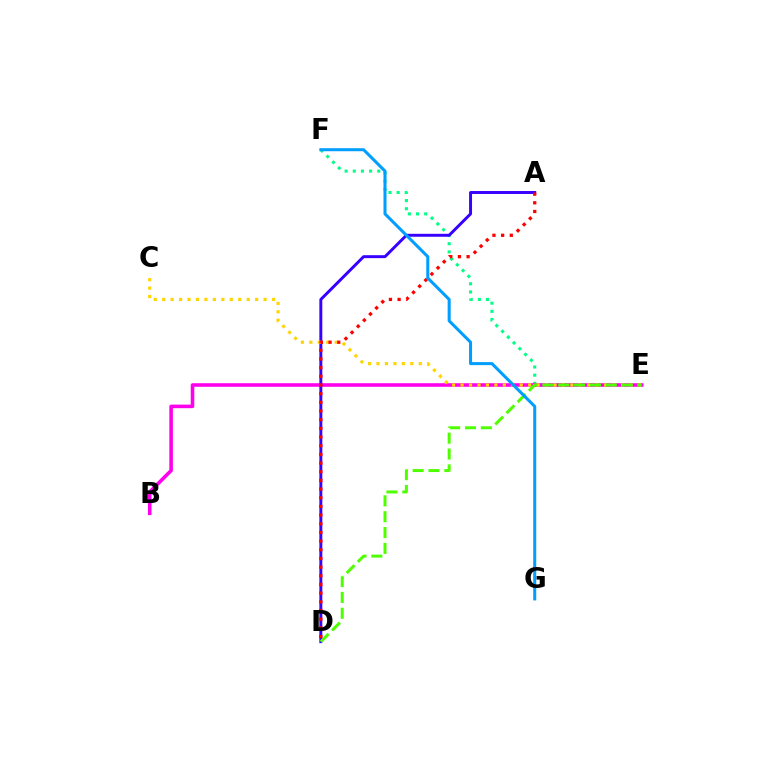{('E', 'F'): [{'color': '#00ff86', 'line_style': 'dotted', 'thickness': 2.22}], ('B', 'E'): [{'color': '#ff00ed', 'line_style': 'solid', 'thickness': 2.58}], ('A', 'D'): [{'color': '#3700ff', 'line_style': 'solid', 'thickness': 2.12}, {'color': '#ff0000', 'line_style': 'dotted', 'thickness': 2.36}], ('C', 'E'): [{'color': '#ffd500', 'line_style': 'dotted', 'thickness': 2.3}], ('D', 'E'): [{'color': '#4fff00', 'line_style': 'dashed', 'thickness': 2.15}], ('F', 'G'): [{'color': '#009eff', 'line_style': 'solid', 'thickness': 2.18}]}